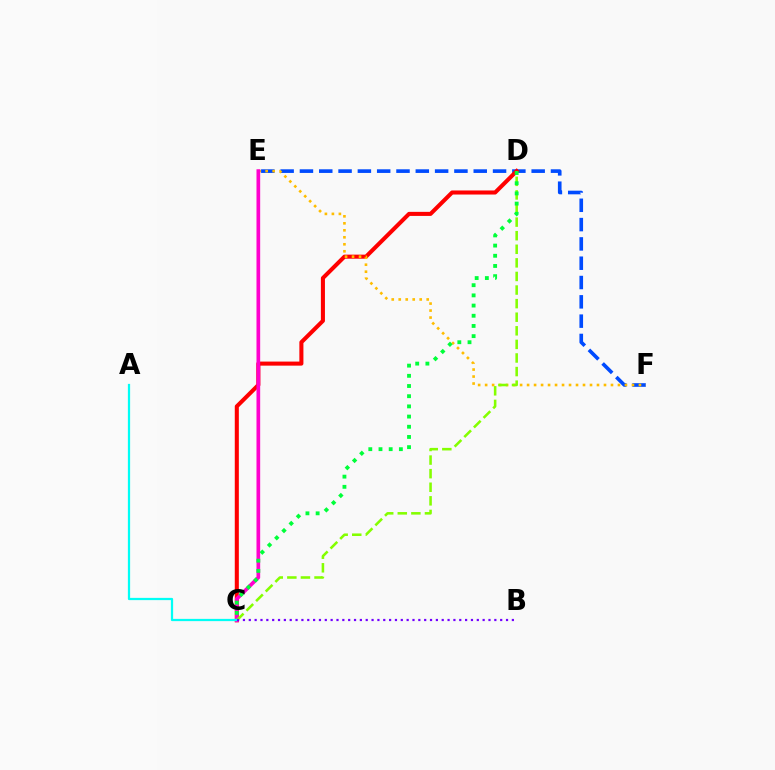{('E', 'F'): [{'color': '#004bff', 'line_style': 'dashed', 'thickness': 2.62}, {'color': '#ffbd00', 'line_style': 'dotted', 'thickness': 1.9}], ('C', 'D'): [{'color': '#ff0000', 'line_style': 'solid', 'thickness': 2.92}, {'color': '#84ff00', 'line_style': 'dashed', 'thickness': 1.85}, {'color': '#00ff39', 'line_style': 'dotted', 'thickness': 2.77}], ('C', 'E'): [{'color': '#ff00cf', 'line_style': 'solid', 'thickness': 2.66}], ('A', 'C'): [{'color': '#00fff6', 'line_style': 'solid', 'thickness': 1.62}], ('B', 'C'): [{'color': '#7200ff', 'line_style': 'dotted', 'thickness': 1.59}]}